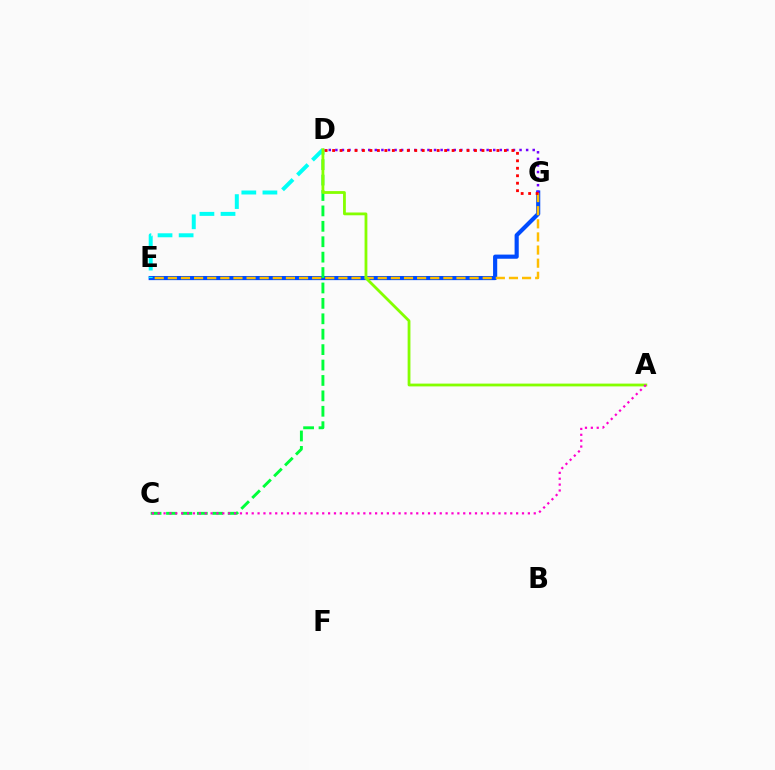{('E', 'G'): [{'color': '#004bff', 'line_style': 'solid', 'thickness': 2.98}, {'color': '#ffbd00', 'line_style': 'dashed', 'thickness': 1.78}], ('C', 'D'): [{'color': '#00ff39', 'line_style': 'dashed', 'thickness': 2.09}], ('D', 'G'): [{'color': '#7200ff', 'line_style': 'dotted', 'thickness': 1.79}, {'color': '#ff0000', 'line_style': 'dotted', 'thickness': 2.03}], ('D', 'E'): [{'color': '#00fff6', 'line_style': 'dashed', 'thickness': 2.87}], ('A', 'D'): [{'color': '#84ff00', 'line_style': 'solid', 'thickness': 2.01}], ('A', 'C'): [{'color': '#ff00cf', 'line_style': 'dotted', 'thickness': 1.6}]}